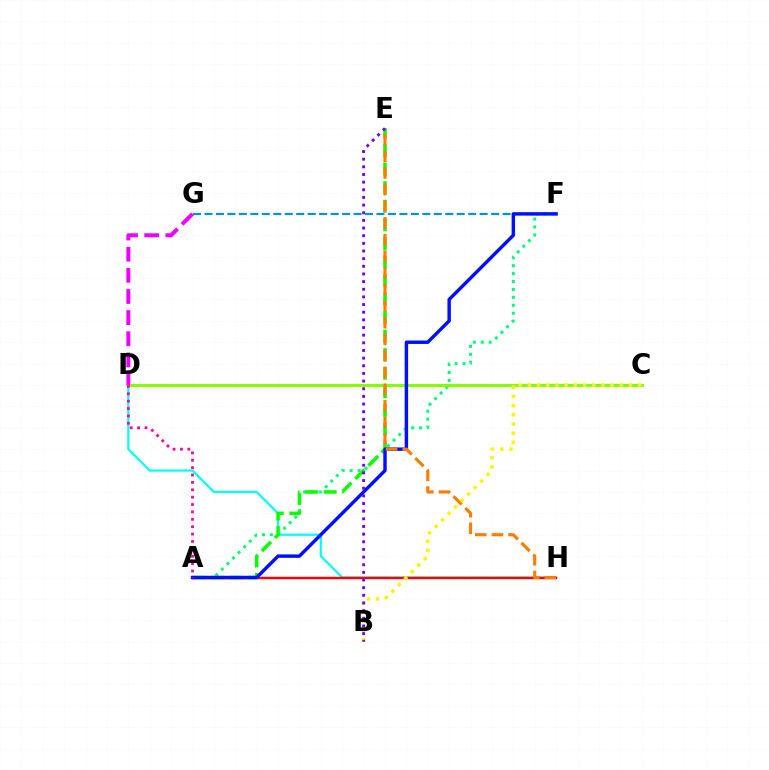{('F', 'G'): [{'color': '#008cff', 'line_style': 'dashed', 'thickness': 1.56}], ('A', 'F'): [{'color': '#00ff74', 'line_style': 'dotted', 'thickness': 2.15}, {'color': '#0010ff', 'line_style': 'solid', 'thickness': 2.48}], ('D', 'H'): [{'color': '#00fff6', 'line_style': 'solid', 'thickness': 1.59}], ('A', 'H'): [{'color': '#ff0000', 'line_style': 'solid', 'thickness': 1.76}], ('C', 'D'): [{'color': '#84ff00', 'line_style': 'solid', 'thickness': 2.2}], ('A', 'E'): [{'color': '#08ff00', 'line_style': 'dashed', 'thickness': 2.52}], ('E', 'H'): [{'color': '#ff7c00', 'line_style': 'dashed', 'thickness': 2.26}], ('B', 'C'): [{'color': '#fcf500', 'line_style': 'dotted', 'thickness': 2.49}], ('B', 'E'): [{'color': '#7200ff', 'line_style': 'dotted', 'thickness': 2.08}], ('D', 'G'): [{'color': '#ee00ff', 'line_style': 'dashed', 'thickness': 2.87}], ('A', 'D'): [{'color': '#ff0094', 'line_style': 'dotted', 'thickness': 2.01}]}